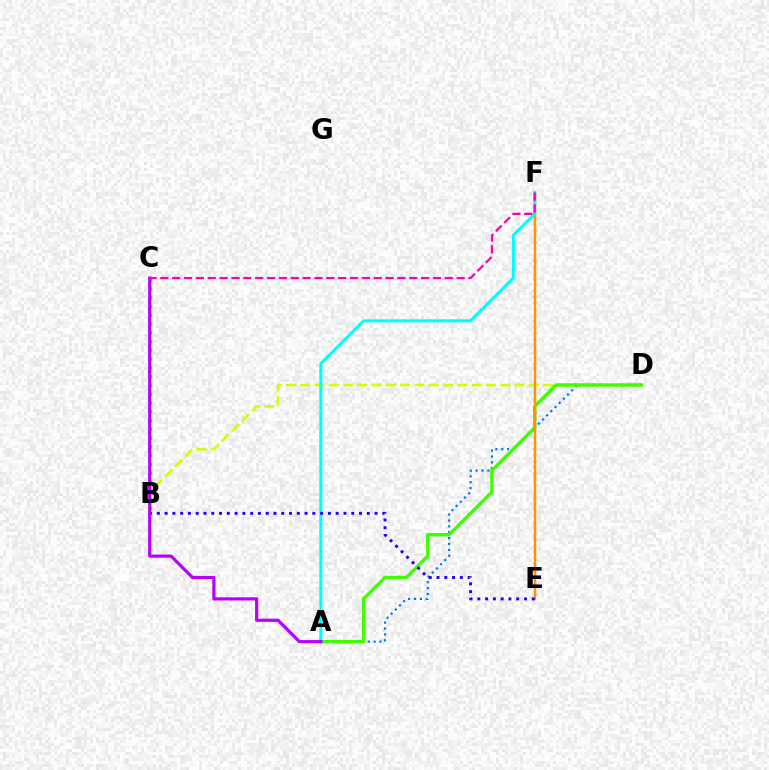{('E', 'F'): [{'color': '#ff0000', 'line_style': 'dotted', 'thickness': 1.65}, {'color': '#ff9400', 'line_style': 'solid', 'thickness': 1.67}], ('B', 'D'): [{'color': '#d1ff00', 'line_style': 'dashed', 'thickness': 1.94}], ('A', 'D'): [{'color': '#0074ff', 'line_style': 'dotted', 'thickness': 1.6}, {'color': '#3dff00', 'line_style': 'solid', 'thickness': 2.47}], ('A', 'F'): [{'color': '#00fff6', 'line_style': 'solid', 'thickness': 2.19}], ('B', 'C'): [{'color': '#00ff5c', 'line_style': 'dotted', 'thickness': 2.38}], ('B', 'E'): [{'color': '#2500ff', 'line_style': 'dotted', 'thickness': 2.11}], ('A', 'C'): [{'color': '#b900ff', 'line_style': 'solid', 'thickness': 2.3}], ('C', 'F'): [{'color': '#ff00ac', 'line_style': 'dashed', 'thickness': 1.61}]}